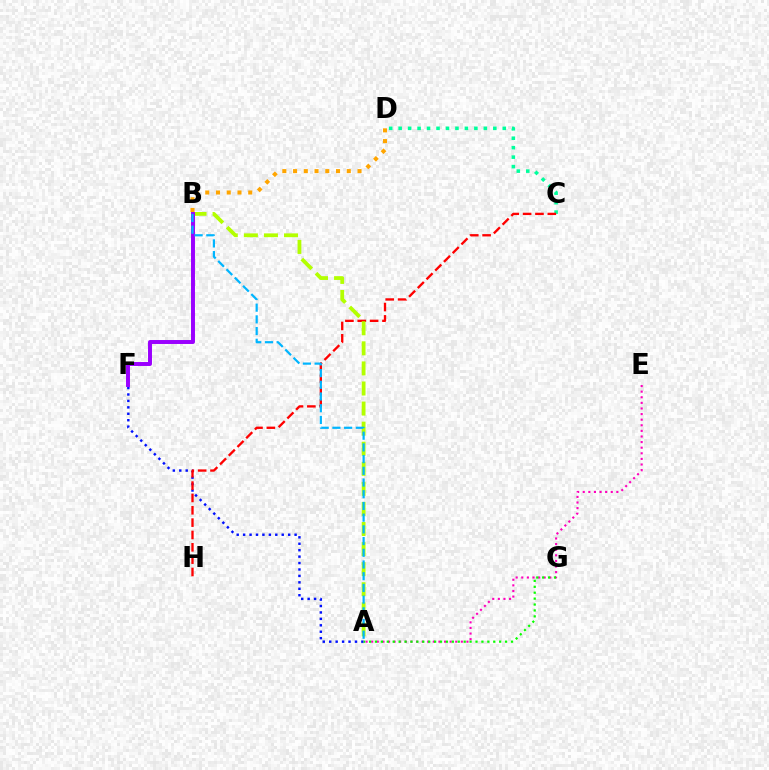{('A', 'F'): [{'color': '#0010ff', 'line_style': 'dotted', 'thickness': 1.75}], ('B', 'D'): [{'color': '#ffa500', 'line_style': 'dotted', 'thickness': 2.92}], ('C', 'D'): [{'color': '#00ff9d', 'line_style': 'dotted', 'thickness': 2.57}], ('C', 'H'): [{'color': '#ff0000', 'line_style': 'dashed', 'thickness': 1.68}], ('A', 'B'): [{'color': '#b3ff00', 'line_style': 'dashed', 'thickness': 2.73}, {'color': '#00b5ff', 'line_style': 'dashed', 'thickness': 1.59}], ('A', 'E'): [{'color': '#ff00bd', 'line_style': 'dotted', 'thickness': 1.52}], ('A', 'G'): [{'color': '#08ff00', 'line_style': 'dotted', 'thickness': 1.61}], ('B', 'F'): [{'color': '#9b00ff', 'line_style': 'solid', 'thickness': 2.85}]}